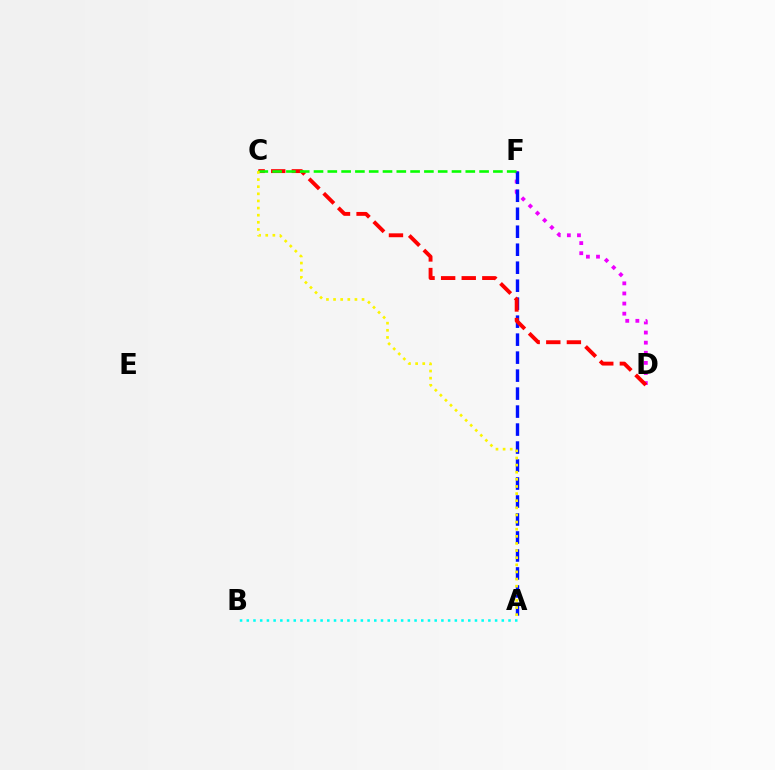{('A', 'B'): [{'color': '#00fff6', 'line_style': 'dotted', 'thickness': 1.82}], ('D', 'F'): [{'color': '#ee00ff', 'line_style': 'dotted', 'thickness': 2.75}], ('A', 'F'): [{'color': '#0010ff', 'line_style': 'dashed', 'thickness': 2.44}], ('C', 'D'): [{'color': '#ff0000', 'line_style': 'dashed', 'thickness': 2.8}], ('C', 'F'): [{'color': '#08ff00', 'line_style': 'dashed', 'thickness': 1.87}], ('A', 'C'): [{'color': '#fcf500', 'line_style': 'dotted', 'thickness': 1.94}]}